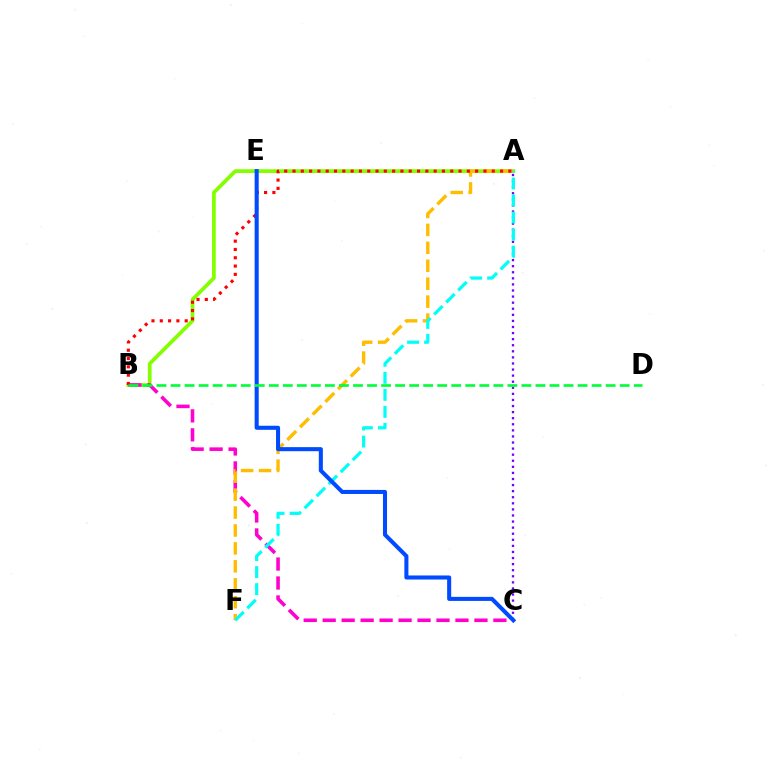{('A', 'B'): [{'color': '#84ff00', 'line_style': 'solid', 'thickness': 2.69}, {'color': '#ff0000', 'line_style': 'dotted', 'thickness': 2.26}], ('B', 'C'): [{'color': '#ff00cf', 'line_style': 'dashed', 'thickness': 2.58}], ('A', 'F'): [{'color': '#ffbd00', 'line_style': 'dashed', 'thickness': 2.44}, {'color': '#00fff6', 'line_style': 'dashed', 'thickness': 2.31}], ('A', 'C'): [{'color': '#7200ff', 'line_style': 'dotted', 'thickness': 1.65}], ('C', 'E'): [{'color': '#004bff', 'line_style': 'solid', 'thickness': 2.93}], ('B', 'D'): [{'color': '#00ff39', 'line_style': 'dashed', 'thickness': 1.91}]}